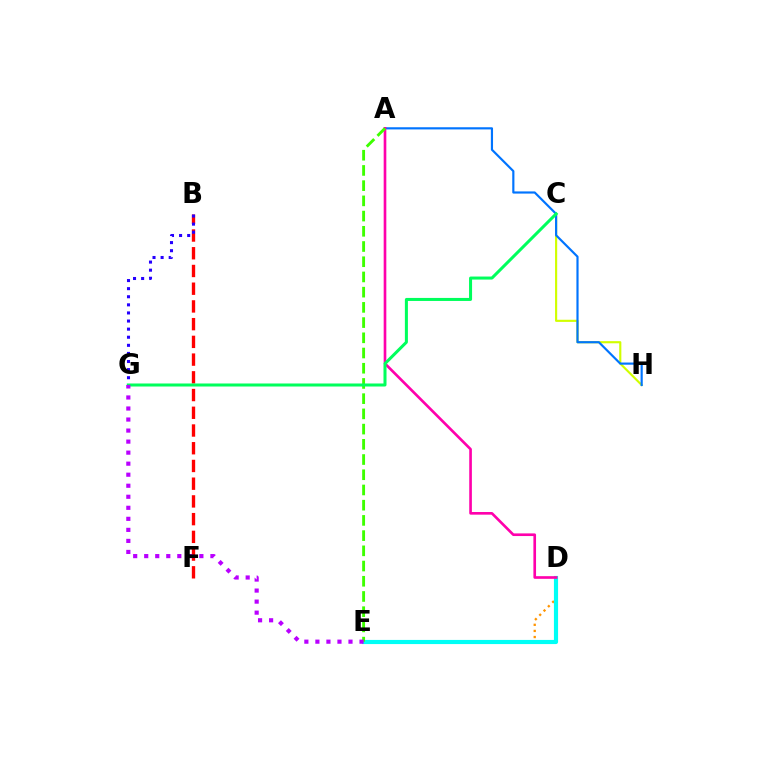{('D', 'E'): [{'color': '#ff9400', 'line_style': 'dotted', 'thickness': 1.66}, {'color': '#00fff6', 'line_style': 'solid', 'thickness': 2.99}], ('B', 'F'): [{'color': '#ff0000', 'line_style': 'dashed', 'thickness': 2.41}], ('C', 'H'): [{'color': '#d1ff00', 'line_style': 'solid', 'thickness': 1.54}], ('A', 'H'): [{'color': '#0074ff', 'line_style': 'solid', 'thickness': 1.56}], ('B', 'G'): [{'color': '#2500ff', 'line_style': 'dotted', 'thickness': 2.2}], ('A', 'D'): [{'color': '#ff00ac', 'line_style': 'solid', 'thickness': 1.91}], ('A', 'E'): [{'color': '#3dff00', 'line_style': 'dashed', 'thickness': 2.07}], ('C', 'G'): [{'color': '#00ff5c', 'line_style': 'solid', 'thickness': 2.18}], ('E', 'G'): [{'color': '#b900ff', 'line_style': 'dotted', 'thickness': 3.0}]}